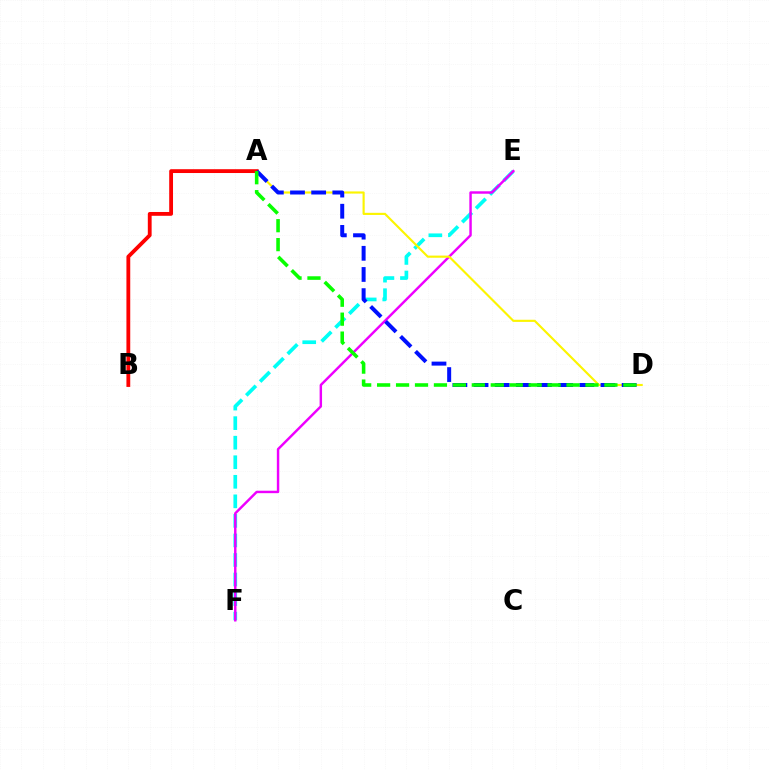{('E', 'F'): [{'color': '#00fff6', 'line_style': 'dashed', 'thickness': 2.66}, {'color': '#ee00ff', 'line_style': 'solid', 'thickness': 1.76}], ('A', 'D'): [{'color': '#fcf500', 'line_style': 'solid', 'thickness': 1.54}, {'color': '#0010ff', 'line_style': 'dashed', 'thickness': 2.87}, {'color': '#08ff00', 'line_style': 'dashed', 'thickness': 2.57}], ('A', 'B'): [{'color': '#ff0000', 'line_style': 'solid', 'thickness': 2.75}]}